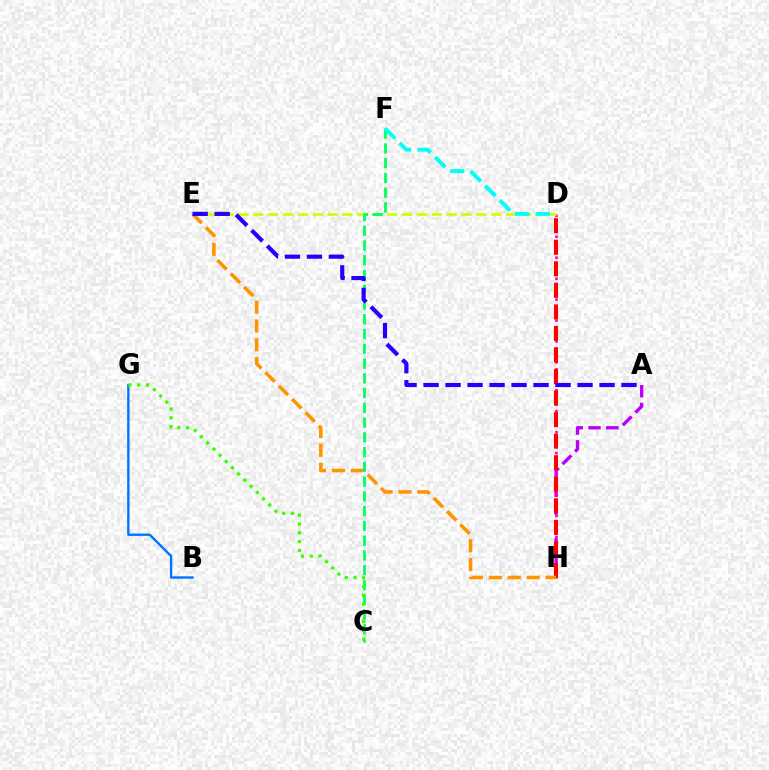{('A', 'H'): [{'color': '#b900ff', 'line_style': 'dashed', 'thickness': 2.42}], ('D', 'H'): [{'color': '#ff00ac', 'line_style': 'dotted', 'thickness': 1.9}, {'color': '#ff0000', 'line_style': 'dashed', 'thickness': 2.93}], ('D', 'E'): [{'color': '#d1ff00', 'line_style': 'dashed', 'thickness': 2.02}], ('E', 'H'): [{'color': '#ff9400', 'line_style': 'dashed', 'thickness': 2.56}], ('C', 'F'): [{'color': '#00ff5c', 'line_style': 'dashed', 'thickness': 2.01}], ('B', 'G'): [{'color': '#0074ff', 'line_style': 'solid', 'thickness': 1.7}], ('D', 'F'): [{'color': '#00fff6', 'line_style': 'dashed', 'thickness': 2.81}], ('A', 'E'): [{'color': '#2500ff', 'line_style': 'dashed', 'thickness': 2.99}], ('C', 'G'): [{'color': '#3dff00', 'line_style': 'dotted', 'thickness': 2.39}]}